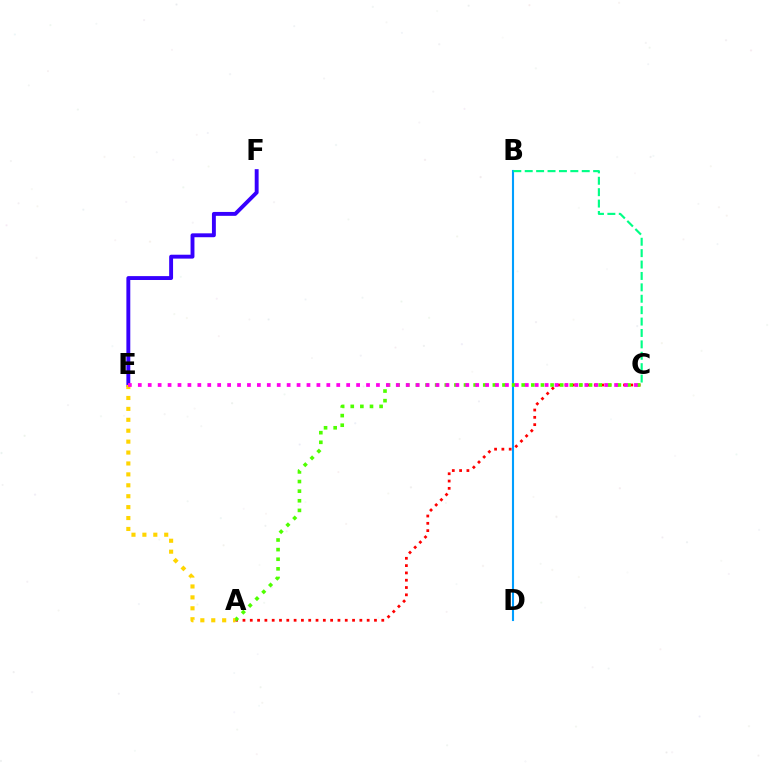{('E', 'F'): [{'color': '#3700ff', 'line_style': 'solid', 'thickness': 2.8}], ('B', 'D'): [{'color': '#009eff', 'line_style': 'solid', 'thickness': 1.51}], ('B', 'C'): [{'color': '#00ff86', 'line_style': 'dashed', 'thickness': 1.55}], ('A', 'C'): [{'color': '#ff0000', 'line_style': 'dotted', 'thickness': 1.99}, {'color': '#4fff00', 'line_style': 'dotted', 'thickness': 2.61}], ('A', 'E'): [{'color': '#ffd500', 'line_style': 'dotted', 'thickness': 2.97}], ('C', 'E'): [{'color': '#ff00ed', 'line_style': 'dotted', 'thickness': 2.7}]}